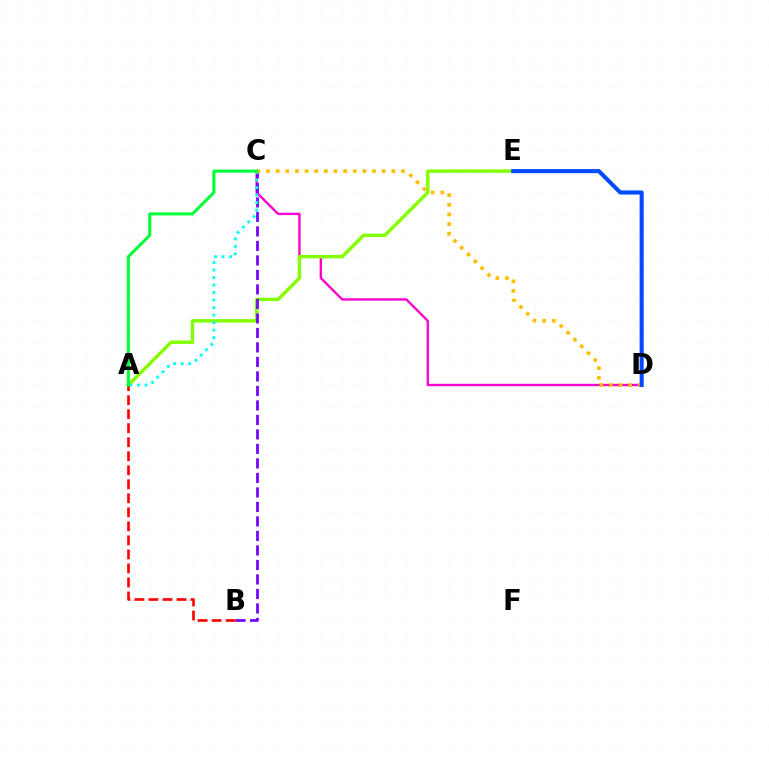{('C', 'D'): [{'color': '#ff00cf', 'line_style': 'solid', 'thickness': 1.71}, {'color': '#ffbd00', 'line_style': 'dotted', 'thickness': 2.62}], ('A', 'E'): [{'color': '#84ff00', 'line_style': 'solid', 'thickness': 2.47}], ('B', 'C'): [{'color': '#7200ff', 'line_style': 'dashed', 'thickness': 1.97}], ('A', 'C'): [{'color': '#00fff6', 'line_style': 'dotted', 'thickness': 2.04}, {'color': '#00ff39', 'line_style': 'solid', 'thickness': 2.2}], ('A', 'B'): [{'color': '#ff0000', 'line_style': 'dashed', 'thickness': 1.9}], ('D', 'E'): [{'color': '#004bff', 'line_style': 'solid', 'thickness': 2.93}]}